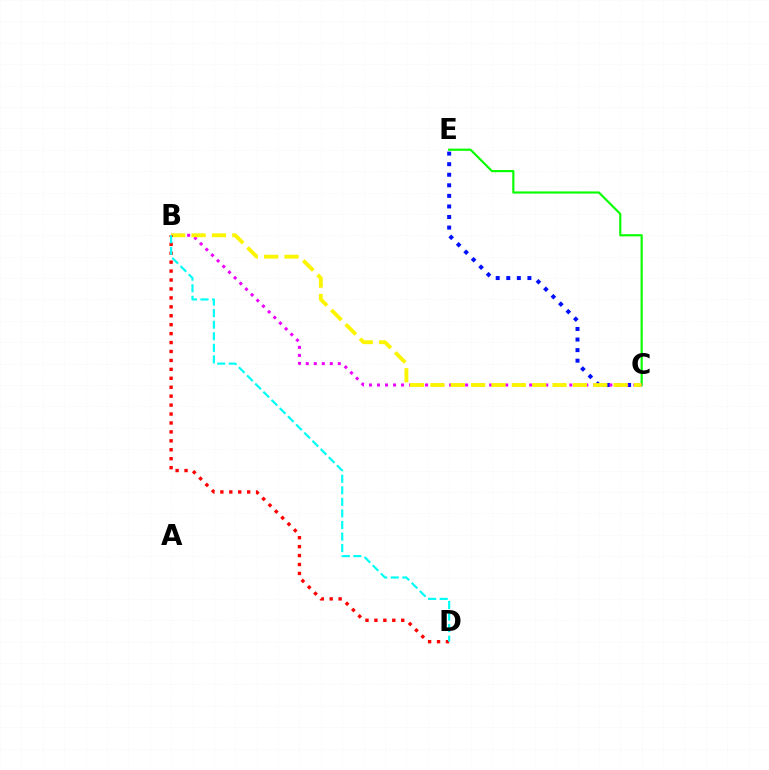{('C', 'E'): [{'color': '#08ff00', 'line_style': 'solid', 'thickness': 1.56}, {'color': '#0010ff', 'line_style': 'dotted', 'thickness': 2.87}], ('B', 'C'): [{'color': '#ee00ff', 'line_style': 'dotted', 'thickness': 2.18}, {'color': '#fcf500', 'line_style': 'dashed', 'thickness': 2.77}], ('B', 'D'): [{'color': '#ff0000', 'line_style': 'dotted', 'thickness': 2.43}, {'color': '#00fff6', 'line_style': 'dashed', 'thickness': 1.57}]}